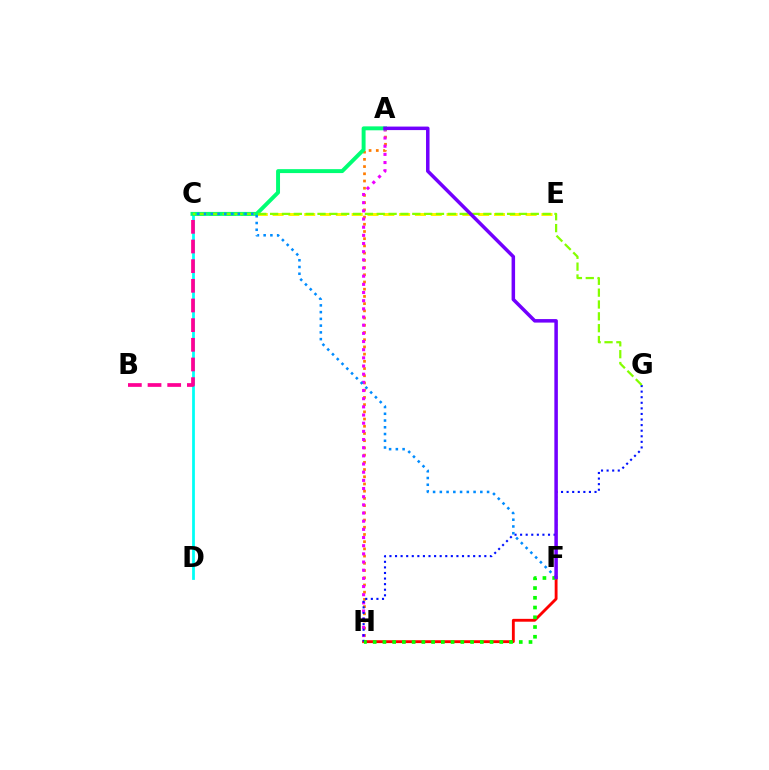{('F', 'H'): [{'color': '#ff0000', 'line_style': 'solid', 'thickness': 2.05}, {'color': '#08ff00', 'line_style': 'dotted', 'thickness': 2.65}], ('C', 'D'): [{'color': '#00fff6', 'line_style': 'solid', 'thickness': 1.99}], ('A', 'H'): [{'color': '#ff7c00', 'line_style': 'dotted', 'thickness': 1.96}, {'color': '#ee00ff', 'line_style': 'dotted', 'thickness': 2.22}], ('C', 'E'): [{'color': '#fcf500', 'line_style': 'dashed', 'thickness': 2.15}], ('B', 'C'): [{'color': '#ff0094', 'line_style': 'dashed', 'thickness': 2.67}], ('G', 'H'): [{'color': '#0010ff', 'line_style': 'dotted', 'thickness': 1.52}], ('A', 'C'): [{'color': '#00ff74', 'line_style': 'solid', 'thickness': 2.83}], ('C', 'G'): [{'color': '#84ff00', 'line_style': 'dashed', 'thickness': 1.61}], ('C', 'F'): [{'color': '#008cff', 'line_style': 'dotted', 'thickness': 1.83}], ('A', 'F'): [{'color': '#7200ff', 'line_style': 'solid', 'thickness': 2.53}]}